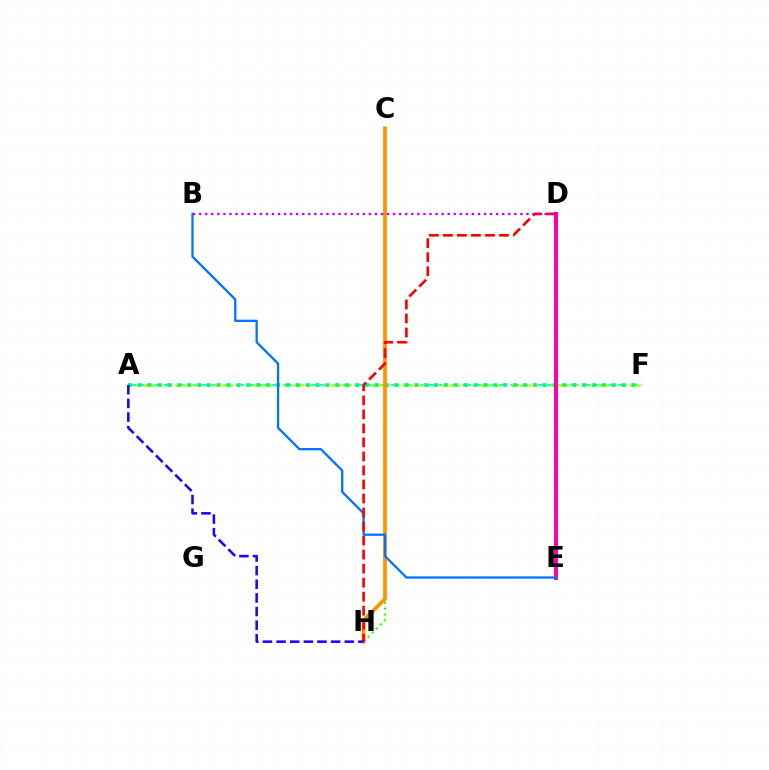{('A', 'F'): [{'color': '#00fff6', 'line_style': 'dashed', 'thickness': 1.62}, {'color': '#d1ff00', 'line_style': 'dotted', 'thickness': 2.13}, {'color': '#00ff5c', 'line_style': 'dotted', 'thickness': 2.68}], ('D', 'E'): [{'color': '#ff00ac', 'line_style': 'solid', 'thickness': 2.85}], ('C', 'H'): [{'color': '#3dff00', 'line_style': 'dotted', 'thickness': 1.58}, {'color': '#ff9400', 'line_style': 'solid', 'thickness': 2.71}], ('B', 'E'): [{'color': '#0074ff', 'line_style': 'solid', 'thickness': 1.64}], ('D', 'H'): [{'color': '#ff0000', 'line_style': 'dashed', 'thickness': 1.9}], ('B', 'D'): [{'color': '#b900ff', 'line_style': 'dotted', 'thickness': 1.65}], ('A', 'H'): [{'color': '#2500ff', 'line_style': 'dashed', 'thickness': 1.85}]}